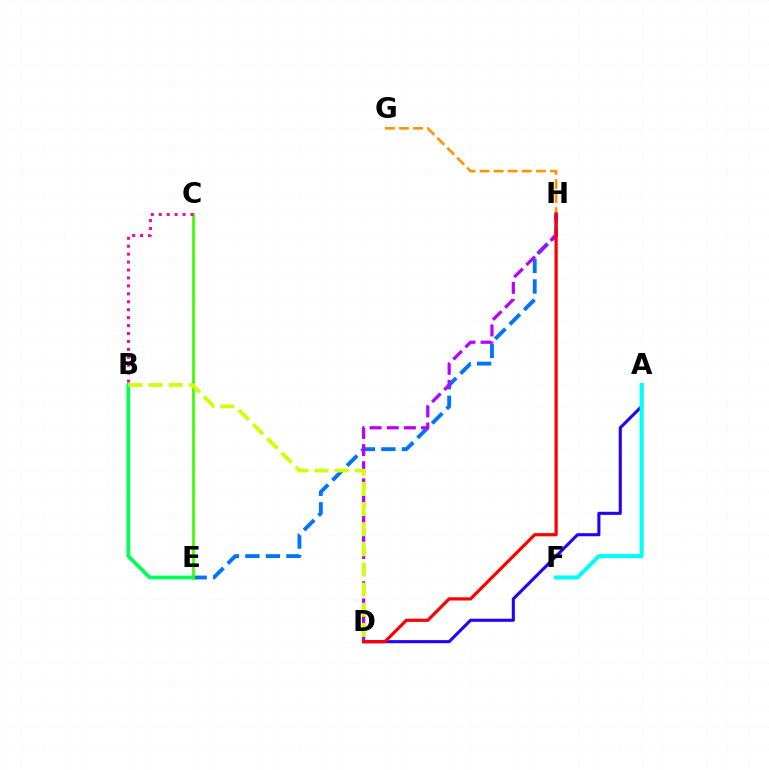{('B', 'E'): [{'color': '#00ff5c', 'line_style': 'solid', 'thickness': 2.74}], ('A', 'D'): [{'color': '#2500ff', 'line_style': 'solid', 'thickness': 2.22}], ('E', 'H'): [{'color': '#0074ff', 'line_style': 'dashed', 'thickness': 2.79}], ('D', 'H'): [{'color': '#b900ff', 'line_style': 'dashed', 'thickness': 2.33}, {'color': '#ff0000', 'line_style': 'solid', 'thickness': 2.31}], ('C', 'E'): [{'color': '#3dff00', 'line_style': 'solid', 'thickness': 1.99}], ('G', 'H'): [{'color': '#ff9400', 'line_style': 'dashed', 'thickness': 1.91}], ('B', 'D'): [{'color': '#d1ff00', 'line_style': 'dashed', 'thickness': 2.74}], ('B', 'C'): [{'color': '#ff00ac', 'line_style': 'dotted', 'thickness': 2.16}], ('A', 'F'): [{'color': '#00fff6', 'line_style': 'solid', 'thickness': 2.93}]}